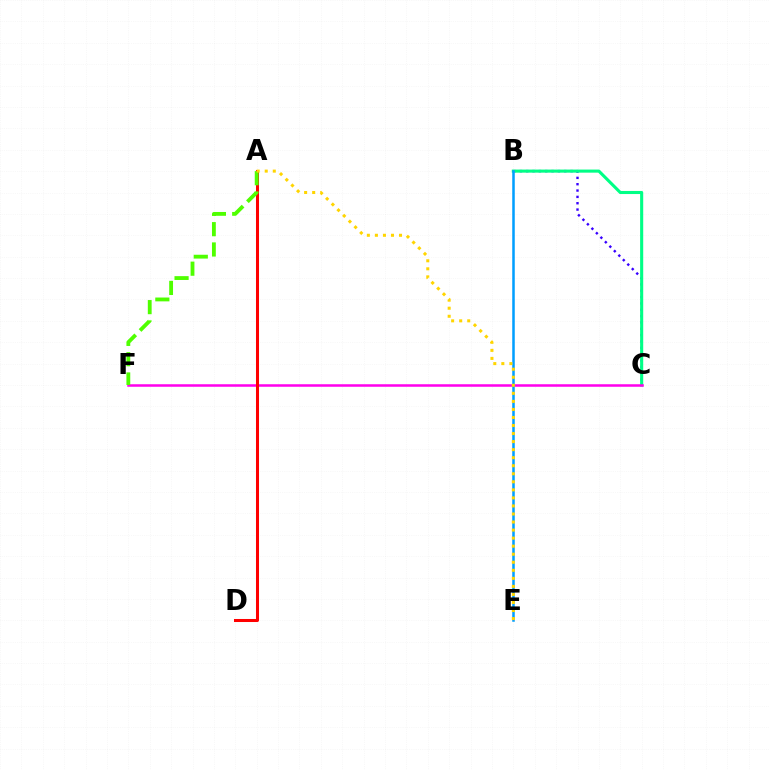{('B', 'C'): [{'color': '#3700ff', 'line_style': 'dotted', 'thickness': 1.72}, {'color': '#00ff86', 'line_style': 'solid', 'thickness': 2.22}], ('C', 'F'): [{'color': '#ff00ed', 'line_style': 'solid', 'thickness': 1.82}], ('B', 'E'): [{'color': '#009eff', 'line_style': 'solid', 'thickness': 1.82}], ('A', 'D'): [{'color': '#ff0000', 'line_style': 'solid', 'thickness': 2.18}], ('A', 'F'): [{'color': '#4fff00', 'line_style': 'dashed', 'thickness': 2.76}], ('A', 'E'): [{'color': '#ffd500', 'line_style': 'dotted', 'thickness': 2.19}]}